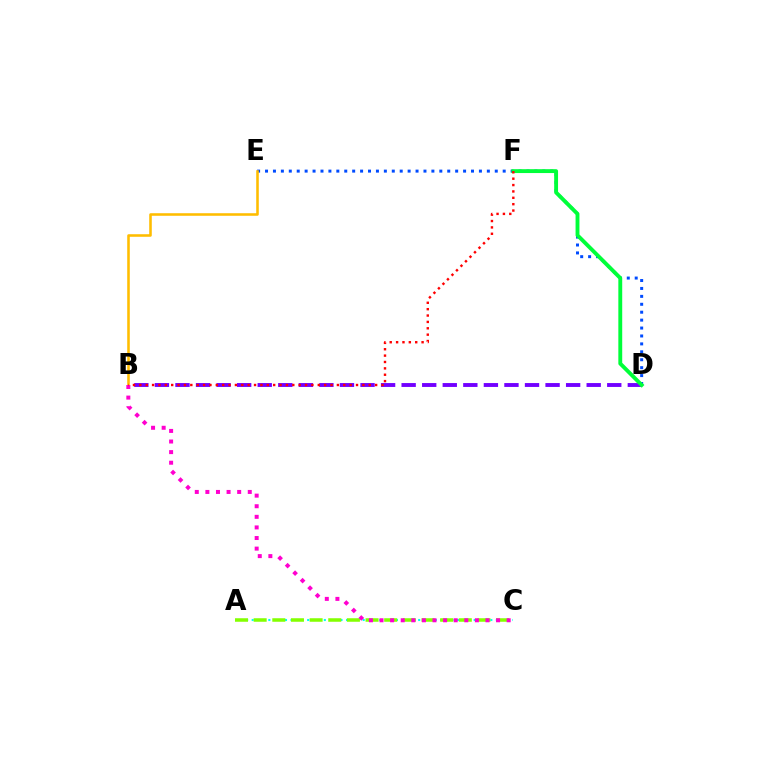{('D', 'E'): [{'color': '#004bff', 'line_style': 'dotted', 'thickness': 2.15}], ('B', 'E'): [{'color': '#ffbd00', 'line_style': 'solid', 'thickness': 1.85}], ('B', 'D'): [{'color': '#7200ff', 'line_style': 'dashed', 'thickness': 2.79}], ('D', 'F'): [{'color': '#00ff39', 'line_style': 'solid', 'thickness': 2.79}], ('A', 'C'): [{'color': '#00fff6', 'line_style': 'dotted', 'thickness': 1.51}, {'color': '#84ff00', 'line_style': 'dashed', 'thickness': 2.53}], ('B', 'C'): [{'color': '#ff00cf', 'line_style': 'dotted', 'thickness': 2.88}], ('B', 'F'): [{'color': '#ff0000', 'line_style': 'dotted', 'thickness': 1.73}]}